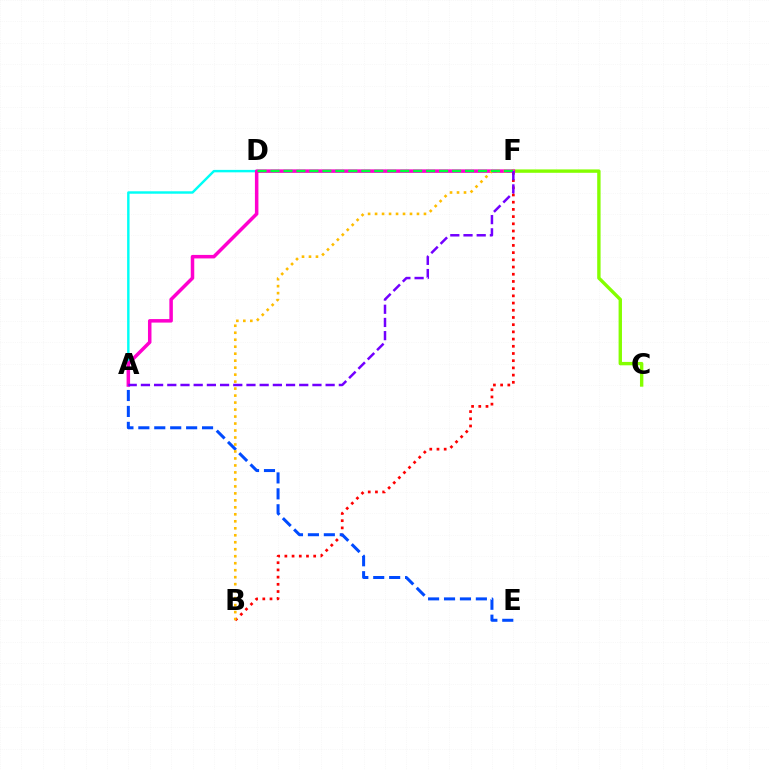{('C', 'F'): [{'color': '#84ff00', 'line_style': 'solid', 'thickness': 2.44}], ('A', 'D'): [{'color': '#00fff6', 'line_style': 'solid', 'thickness': 1.76}], ('B', 'F'): [{'color': '#ff0000', 'line_style': 'dotted', 'thickness': 1.96}, {'color': '#ffbd00', 'line_style': 'dotted', 'thickness': 1.9}], ('A', 'E'): [{'color': '#004bff', 'line_style': 'dashed', 'thickness': 2.16}], ('A', 'F'): [{'color': '#ff00cf', 'line_style': 'solid', 'thickness': 2.53}, {'color': '#7200ff', 'line_style': 'dashed', 'thickness': 1.79}], ('D', 'F'): [{'color': '#00ff39', 'line_style': 'dashed', 'thickness': 1.76}]}